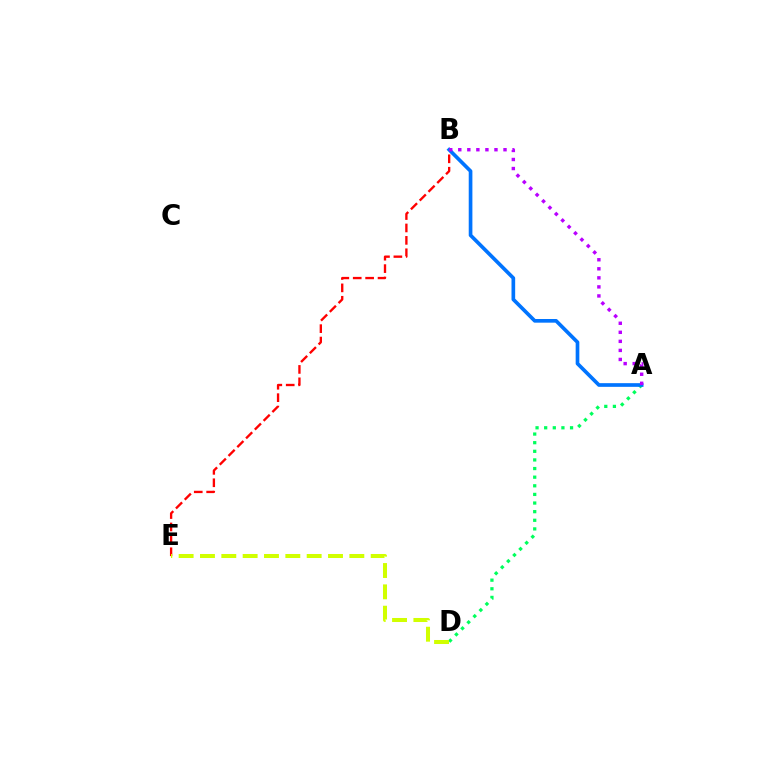{('A', 'D'): [{'color': '#00ff5c', 'line_style': 'dotted', 'thickness': 2.34}], ('B', 'E'): [{'color': '#ff0000', 'line_style': 'dashed', 'thickness': 1.69}], ('D', 'E'): [{'color': '#d1ff00', 'line_style': 'dashed', 'thickness': 2.9}], ('A', 'B'): [{'color': '#0074ff', 'line_style': 'solid', 'thickness': 2.64}, {'color': '#b900ff', 'line_style': 'dotted', 'thickness': 2.46}]}